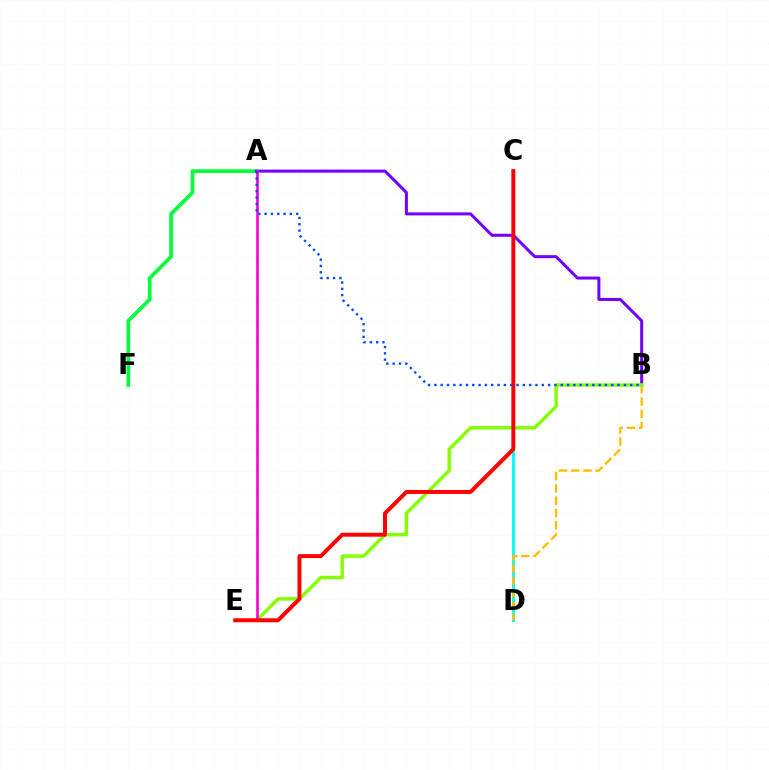{('A', 'F'): [{'color': '#00ff39', 'line_style': 'solid', 'thickness': 2.63}], ('A', 'B'): [{'color': '#7200ff', 'line_style': 'solid', 'thickness': 2.17}, {'color': '#004bff', 'line_style': 'dotted', 'thickness': 1.72}], ('C', 'D'): [{'color': '#00fff6', 'line_style': 'solid', 'thickness': 2.09}], ('B', 'D'): [{'color': '#ffbd00', 'line_style': 'dashed', 'thickness': 1.67}], ('B', 'E'): [{'color': '#84ff00', 'line_style': 'solid', 'thickness': 2.47}], ('A', 'E'): [{'color': '#ff00cf', 'line_style': 'solid', 'thickness': 1.9}], ('C', 'E'): [{'color': '#ff0000', 'line_style': 'solid', 'thickness': 2.85}]}